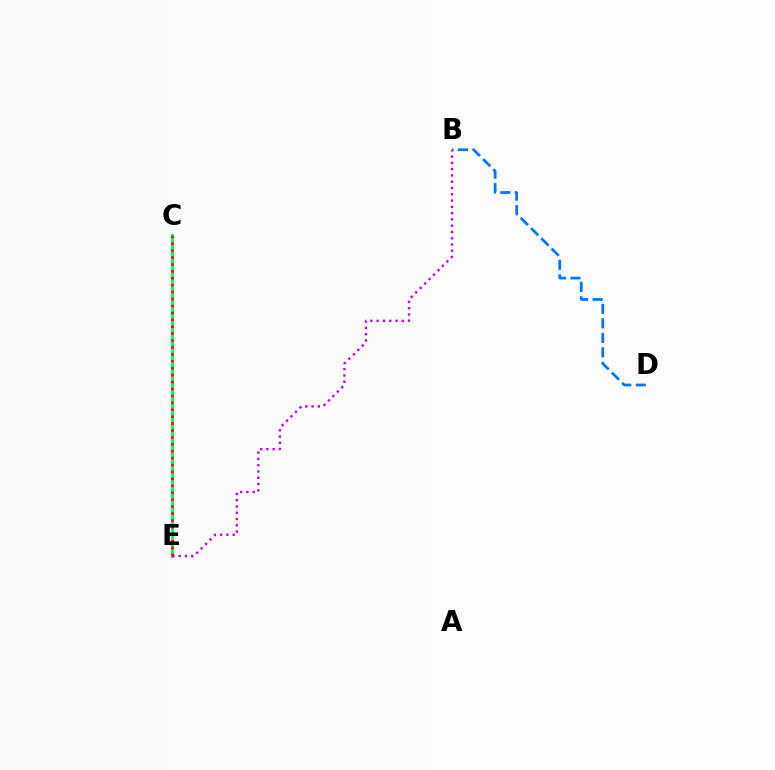{('B', 'D'): [{'color': '#0074ff', 'line_style': 'dashed', 'thickness': 1.97}], ('C', 'E'): [{'color': '#d1ff00', 'line_style': 'dotted', 'thickness': 2.36}, {'color': '#00ff5c', 'line_style': 'solid', 'thickness': 2.07}, {'color': '#ff0000', 'line_style': 'dotted', 'thickness': 1.88}], ('B', 'E'): [{'color': '#b900ff', 'line_style': 'dotted', 'thickness': 1.71}]}